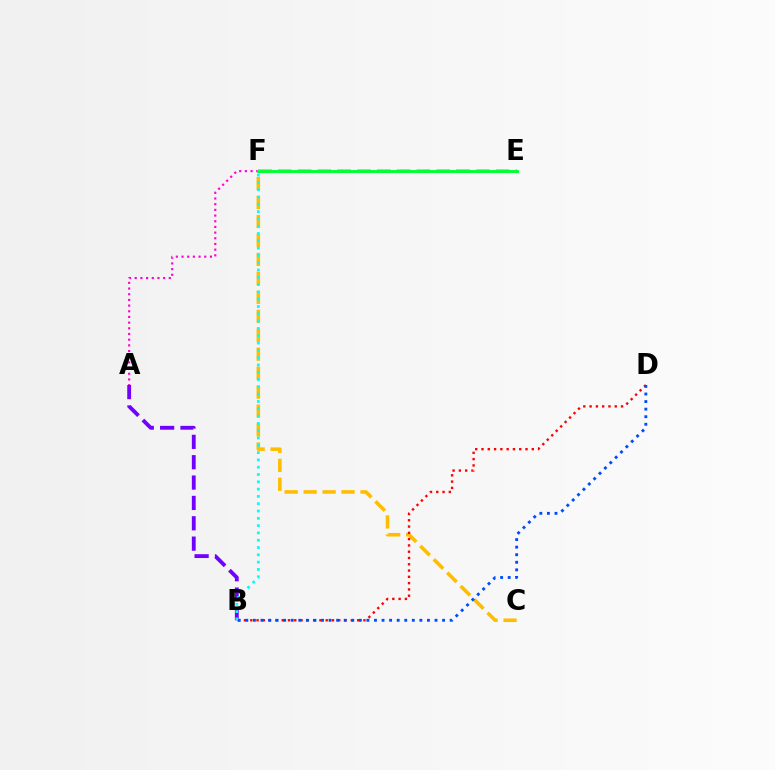{('E', 'F'): [{'color': '#84ff00', 'line_style': 'dashed', 'thickness': 2.69}, {'color': '#00ff39', 'line_style': 'solid', 'thickness': 2.11}], ('C', 'F'): [{'color': '#ffbd00', 'line_style': 'dashed', 'thickness': 2.58}], ('A', 'B'): [{'color': '#7200ff', 'line_style': 'dashed', 'thickness': 2.77}], ('B', 'D'): [{'color': '#ff0000', 'line_style': 'dotted', 'thickness': 1.71}, {'color': '#004bff', 'line_style': 'dotted', 'thickness': 2.06}], ('B', 'F'): [{'color': '#00fff6', 'line_style': 'dotted', 'thickness': 1.98}], ('A', 'F'): [{'color': '#ff00cf', 'line_style': 'dotted', 'thickness': 1.54}]}